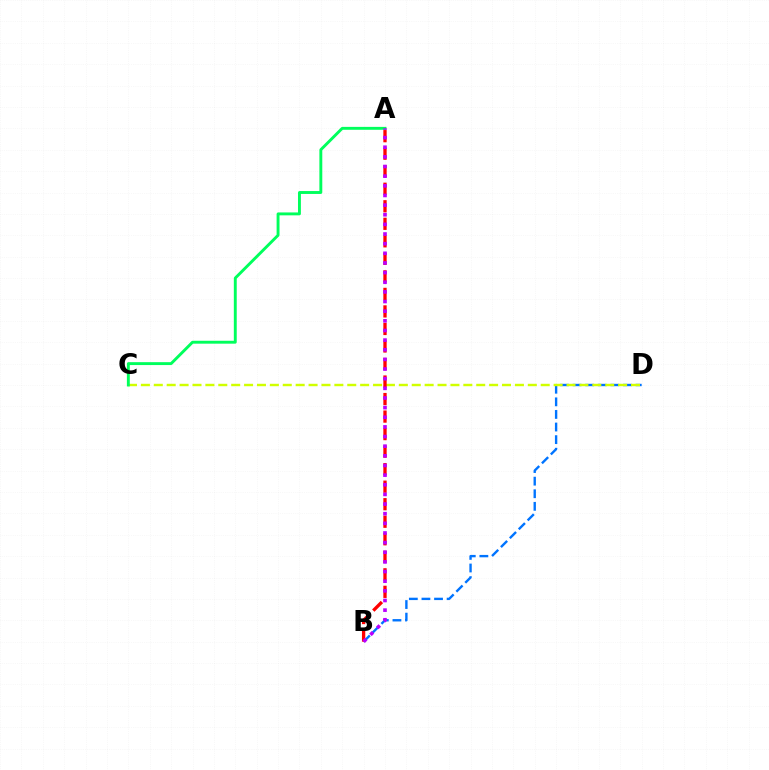{('B', 'D'): [{'color': '#0074ff', 'line_style': 'dashed', 'thickness': 1.71}], ('C', 'D'): [{'color': '#d1ff00', 'line_style': 'dashed', 'thickness': 1.75}], ('A', 'C'): [{'color': '#00ff5c', 'line_style': 'solid', 'thickness': 2.09}], ('A', 'B'): [{'color': '#ff0000', 'line_style': 'dashed', 'thickness': 2.38}, {'color': '#b900ff', 'line_style': 'dotted', 'thickness': 2.62}]}